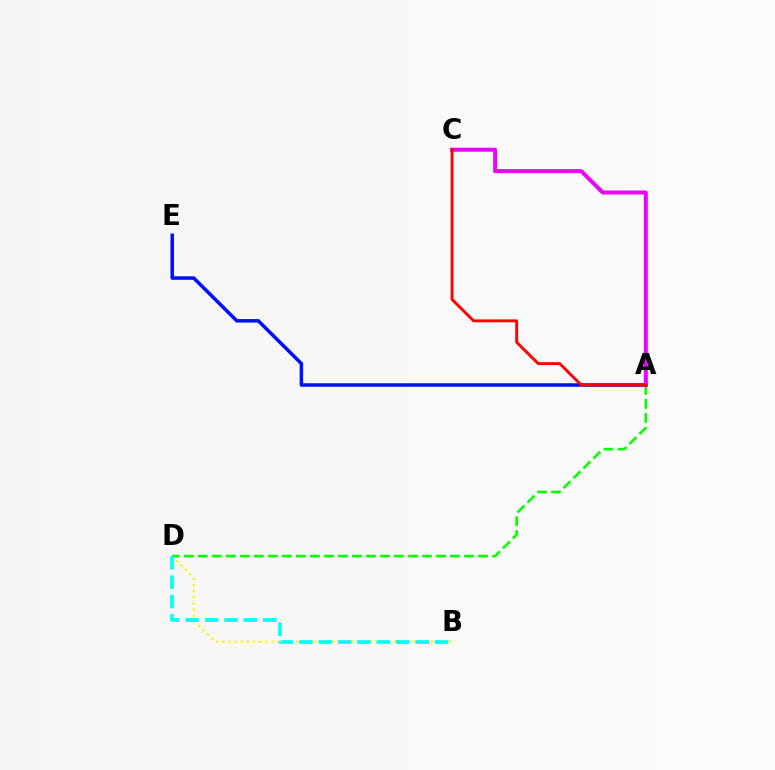{('B', 'D'): [{'color': '#fcf500', 'line_style': 'dotted', 'thickness': 1.67}, {'color': '#00fff6', 'line_style': 'dashed', 'thickness': 2.63}], ('A', 'D'): [{'color': '#08ff00', 'line_style': 'dashed', 'thickness': 1.9}], ('A', 'E'): [{'color': '#0010ff', 'line_style': 'solid', 'thickness': 2.54}], ('A', 'C'): [{'color': '#ee00ff', 'line_style': 'solid', 'thickness': 2.86}, {'color': '#ff0000', 'line_style': 'solid', 'thickness': 2.08}]}